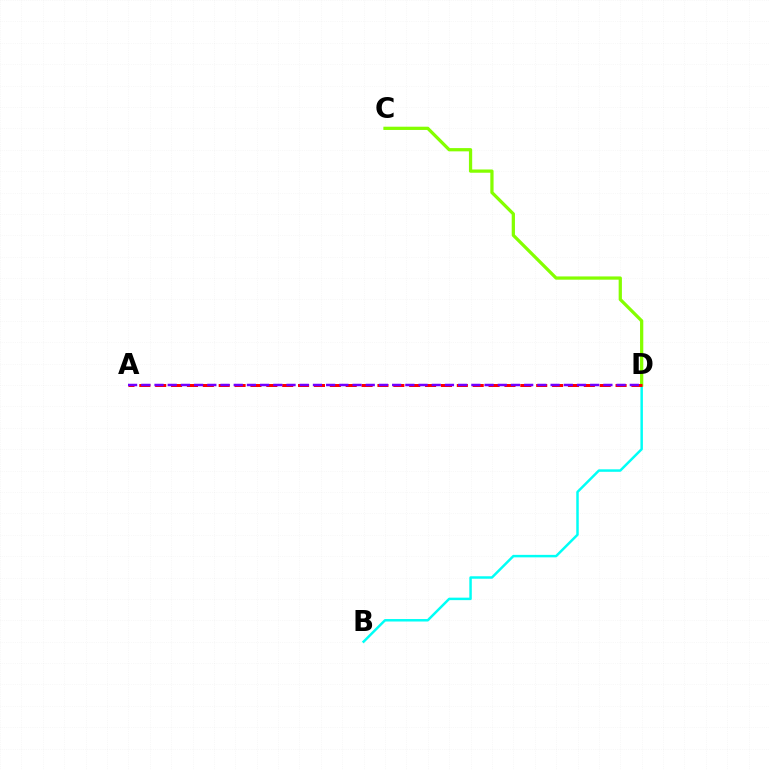{('B', 'D'): [{'color': '#00fff6', 'line_style': 'solid', 'thickness': 1.78}], ('C', 'D'): [{'color': '#84ff00', 'line_style': 'solid', 'thickness': 2.34}], ('A', 'D'): [{'color': '#ff0000', 'line_style': 'dashed', 'thickness': 2.16}, {'color': '#7200ff', 'line_style': 'dashed', 'thickness': 1.79}]}